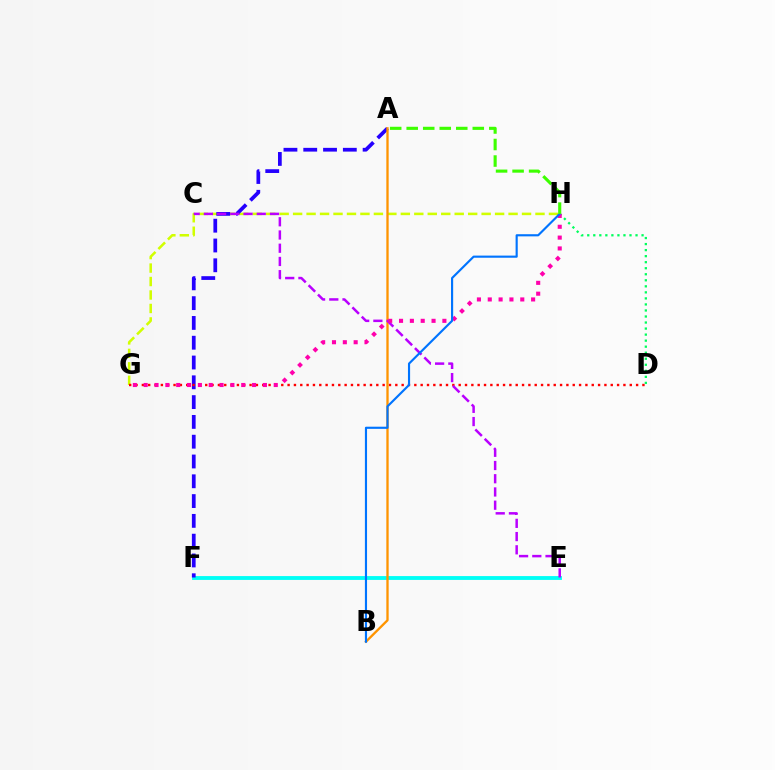{('E', 'F'): [{'color': '#00fff6', 'line_style': 'solid', 'thickness': 2.77}], ('G', 'H'): [{'color': '#d1ff00', 'line_style': 'dashed', 'thickness': 1.83}, {'color': '#ff00ac', 'line_style': 'dotted', 'thickness': 2.94}], ('A', 'F'): [{'color': '#2500ff', 'line_style': 'dashed', 'thickness': 2.69}], ('D', 'G'): [{'color': '#ff0000', 'line_style': 'dotted', 'thickness': 1.72}], ('A', 'B'): [{'color': '#ff9400', 'line_style': 'solid', 'thickness': 1.67}], ('C', 'E'): [{'color': '#b900ff', 'line_style': 'dashed', 'thickness': 1.8}], ('D', 'H'): [{'color': '#00ff5c', 'line_style': 'dotted', 'thickness': 1.64}], ('B', 'H'): [{'color': '#0074ff', 'line_style': 'solid', 'thickness': 1.54}], ('A', 'H'): [{'color': '#3dff00', 'line_style': 'dashed', 'thickness': 2.24}]}